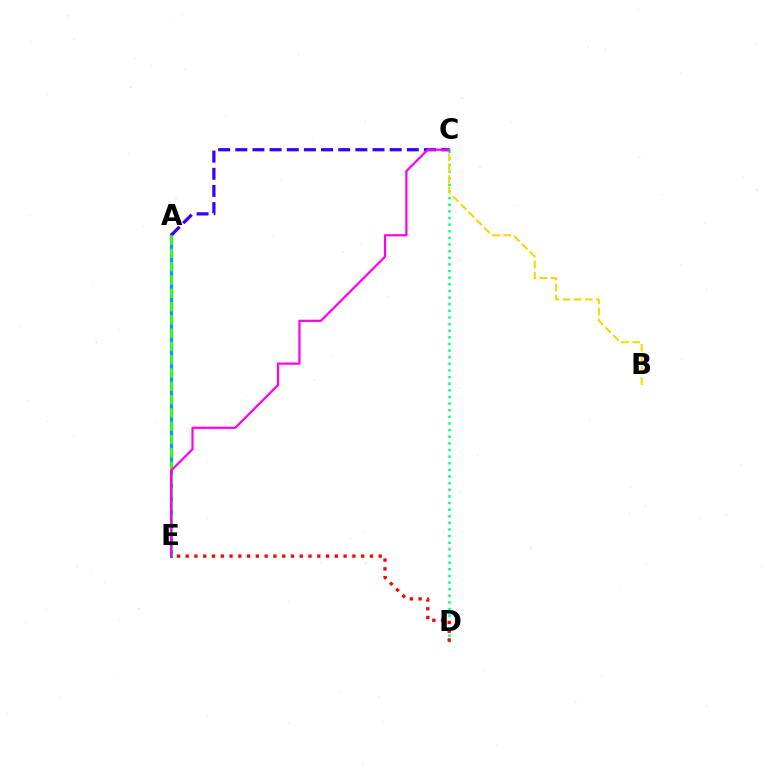{('C', 'D'): [{'color': '#00ff86', 'line_style': 'dotted', 'thickness': 1.8}], ('A', 'E'): [{'color': '#009eff', 'line_style': 'solid', 'thickness': 2.32}, {'color': '#4fff00', 'line_style': 'dashed', 'thickness': 1.81}], ('D', 'E'): [{'color': '#ff0000', 'line_style': 'dotted', 'thickness': 2.38}], ('A', 'C'): [{'color': '#3700ff', 'line_style': 'dashed', 'thickness': 2.33}], ('C', 'E'): [{'color': '#ff00ed', 'line_style': 'solid', 'thickness': 1.6}], ('B', 'C'): [{'color': '#ffd500', 'line_style': 'dashed', 'thickness': 1.51}]}